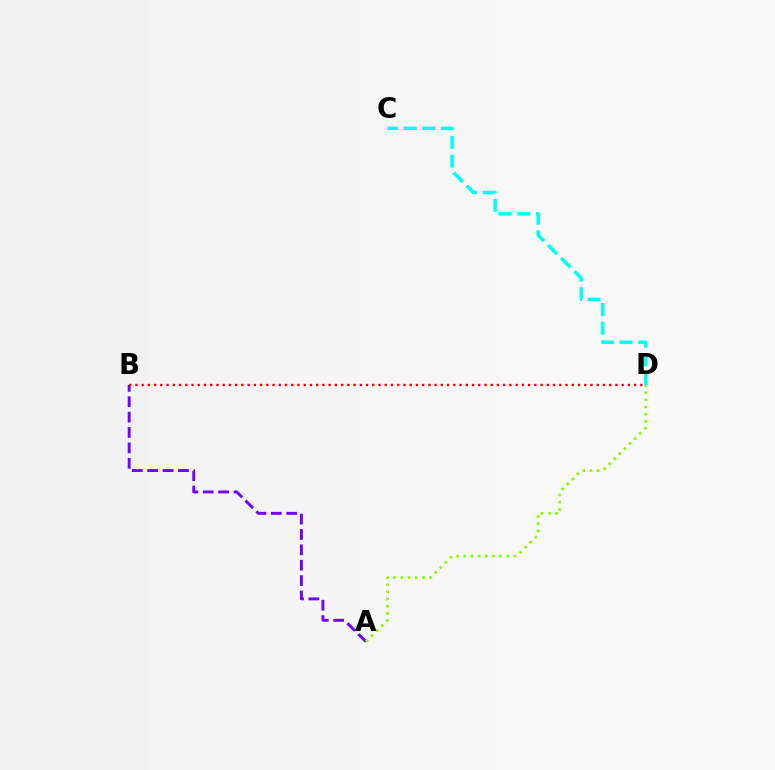{('A', 'B'): [{'color': '#7200ff', 'line_style': 'dashed', 'thickness': 2.09}], ('A', 'D'): [{'color': '#84ff00', 'line_style': 'dotted', 'thickness': 1.95}], ('B', 'D'): [{'color': '#ff0000', 'line_style': 'dotted', 'thickness': 1.69}], ('C', 'D'): [{'color': '#00fff6', 'line_style': 'dashed', 'thickness': 2.54}]}